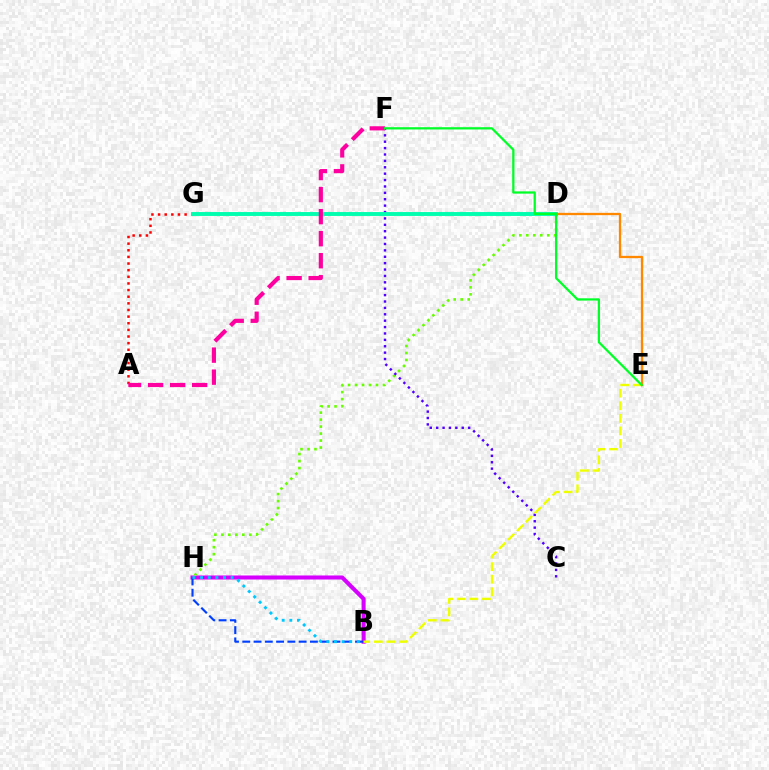{('B', 'H'): [{'color': '#d600ff', 'line_style': 'solid', 'thickness': 2.92}, {'color': '#003fff', 'line_style': 'dashed', 'thickness': 1.53}, {'color': '#00c7ff', 'line_style': 'dotted', 'thickness': 2.08}], ('D', 'H'): [{'color': '#66ff00', 'line_style': 'dotted', 'thickness': 1.9}], ('C', 'F'): [{'color': '#4f00ff', 'line_style': 'dotted', 'thickness': 1.74}], ('A', 'G'): [{'color': '#ff0000', 'line_style': 'dotted', 'thickness': 1.8}], ('D', 'G'): [{'color': '#00ffaf', 'line_style': 'solid', 'thickness': 2.8}], ('A', 'F'): [{'color': '#ff00a0', 'line_style': 'dashed', 'thickness': 2.99}], ('D', 'E'): [{'color': '#ff8800', 'line_style': 'solid', 'thickness': 1.66}], ('B', 'E'): [{'color': '#eeff00', 'line_style': 'dashed', 'thickness': 1.71}], ('E', 'F'): [{'color': '#00ff27', 'line_style': 'solid', 'thickness': 1.63}]}